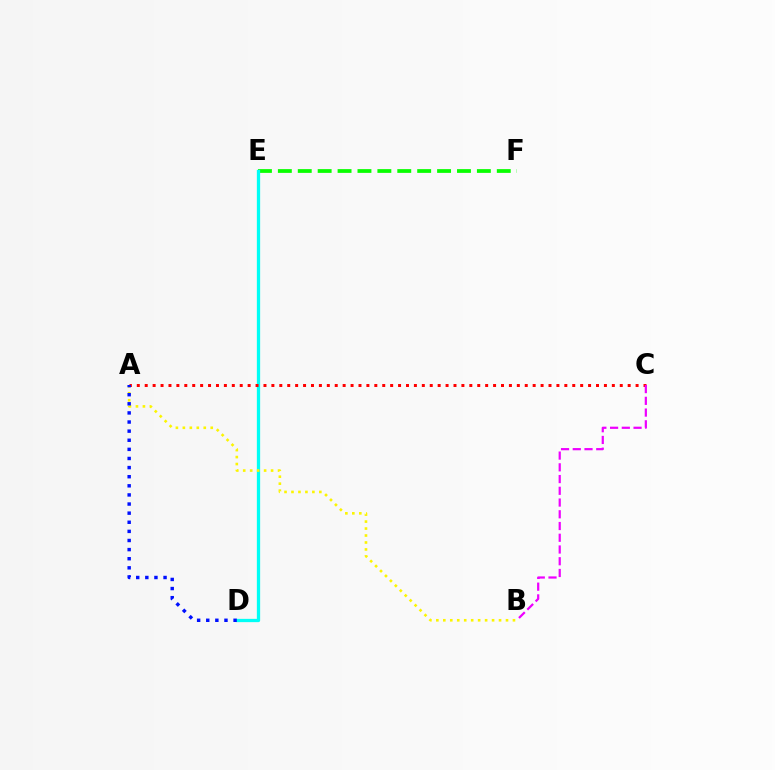{('E', 'F'): [{'color': '#08ff00', 'line_style': 'dashed', 'thickness': 2.7}], ('D', 'E'): [{'color': '#00fff6', 'line_style': 'solid', 'thickness': 2.36}], ('A', 'B'): [{'color': '#fcf500', 'line_style': 'dotted', 'thickness': 1.89}], ('A', 'C'): [{'color': '#ff0000', 'line_style': 'dotted', 'thickness': 2.15}], ('A', 'D'): [{'color': '#0010ff', 'line_style': 'dotted', 'thickness': 2.48}], ('B', 'C'): [{'color': '#ee00ff', 'line_style': 'dashed', 'thickness': 1.59}]}